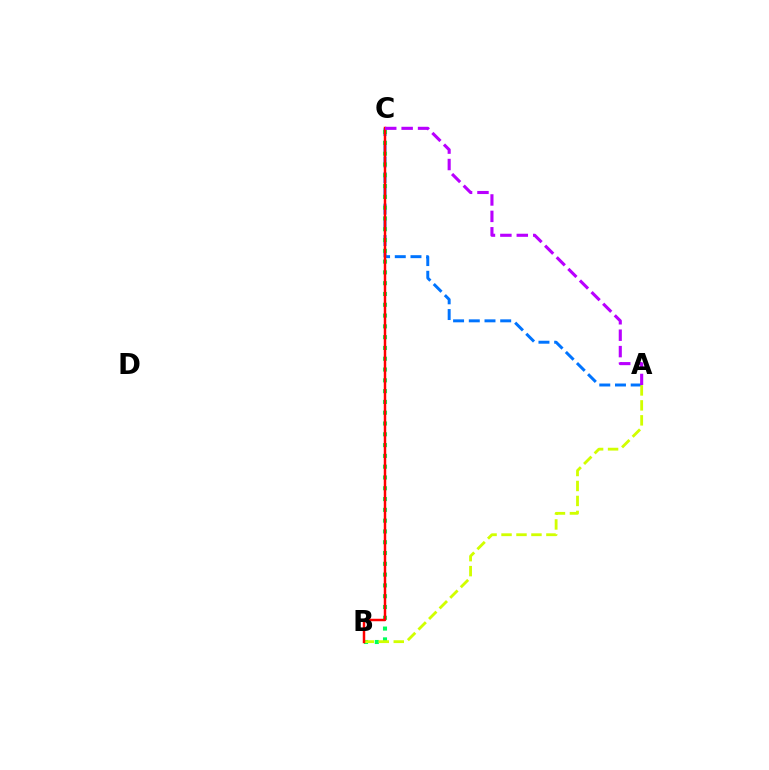{('A', 'C'): [{'color': '#0074ff', 'line_style': 'dashed', 'thickness': 2.13}, {'color': '#b900ff', 'line_style': 'dashed', 'thickness': 2.23}], ('B', 'C'): [{'color': '#00ff5c', 'line_style': 'dotted', 'thickness': 2.93}, {'color': '#ff0000', 'line_style': 'solid', 'thickness': 1.78}], ('A', 'B'): [{'color': '#d1ff00', 'line_style': 'dashed', 'thickness': 2.03}]}